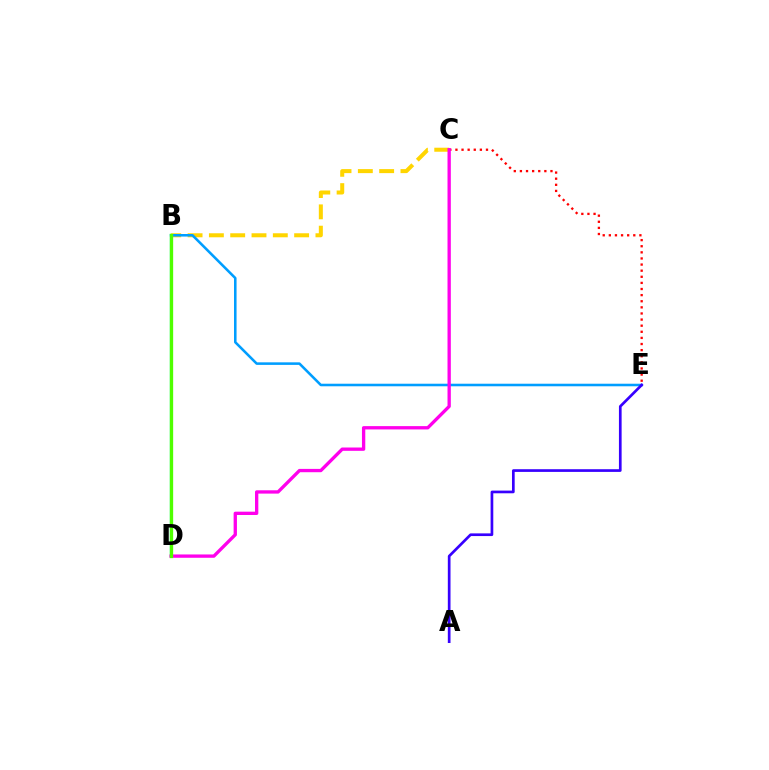{('B', 'D'): [{'color': '#00ff86', 'line_style': 'solid', 'thickness': 1.68}, {'color': '#4fff00', 'line_style': 'solid', 'thickness': 2.38}], ('C', 'E'): [{'color': '#ff0000', 'line_style': 'dotted', 'thickness': 1.66}], ('B', 'C'): [{'color': '#ffd500', 'line_style': 'dashed', 'thickness': 2.9}], ('B', 'E'): [{'color': '#009eff', 'line_style': 'solid', 'thickness': 1.84}], ('C', 'D'): [{'color': '#ff00ed', 'line_style': 'solid', 'thickness': 2.39}], ('A', 'E'): [{'color': '#3700ff', 'line_style': 'solid', 'thickness': 1.94}]}